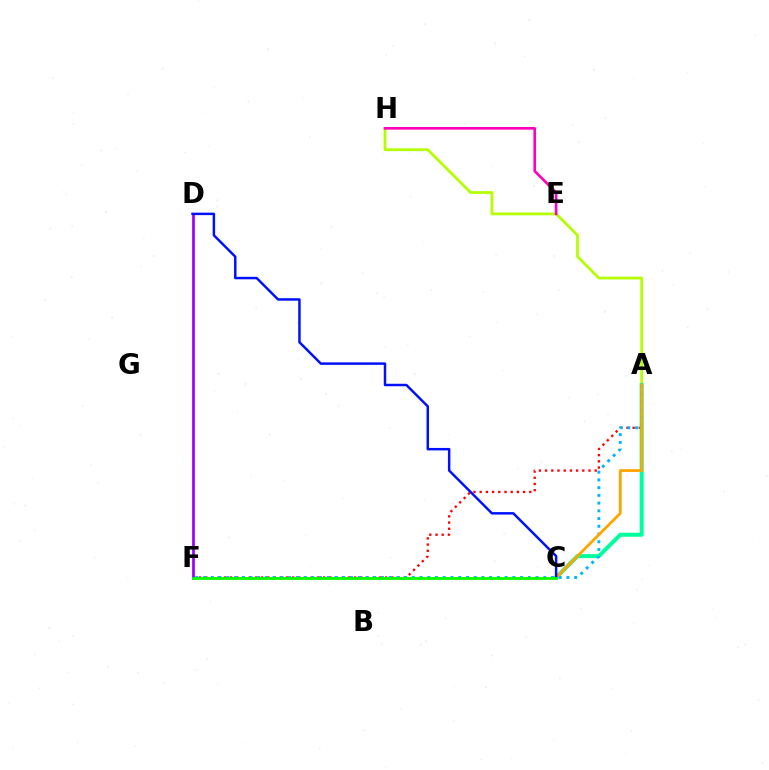{('A', 'F'): [{'color': '#ff0000', 'line_style': 'dotted', 'thickness': 1.68}, {'color': '#00b5ff', 'line_style': 'dotted', 'thickness': 2.1}], ('A', 'H'): [{'color': '#b3ff00', 'line_style': 'solid', 'thickness': 1.99}], ('A', 'C'): [{'color': '#00ff9d', 'line_style': 'solid', 'thickness': 2.9}, {'color': '#ffa500', 'line_style': 'solid', 'thickness': 2.03}], ('E', 'H'): [{'color': '#ff00bd', 'line_style': 'solid', 'thickness': 1.9}], ('D', 'F'): [{'color': '#9b00ff', 'line_style': 'solid', 'thickness': 1.96}], ('C', 'D'): [{'color': '#0010ff', 'line_style': 'solid', 'thickness': 1.78}], ('C', 'F'): [{'color': '#08ff00', 'line_style': 'solid', 'thickness': 2.0}]}